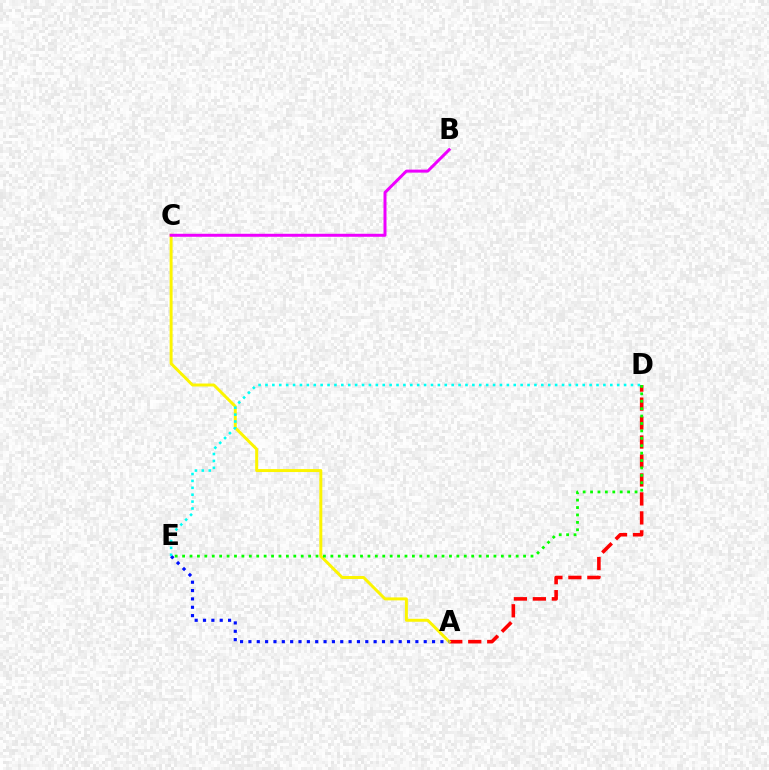{('A', 'D'): [{'color': '#ff0000', 'line_style': 'dashed', 'thickness': 2.58}], ('A', 'C'): [{'color': '#fcf500', 'line_style': 'solid', 'thickness': 2.13}], ('D', 'E'): [{'color': '#08ff00', 'line_style': 'dotted', 'thickness': 2.01}, {'color': '#00fff6', 'line_style': 'dotted', 'thickness': 1.87}], ('A', 'E'): [{'color': '#0010ff', 'line_style': 'dotted', 'thickness': 2.27}], ('B', 'C'): [{'color': '#ee00ff', 'line_style': 'solid', 'thickness': 2.16}]}